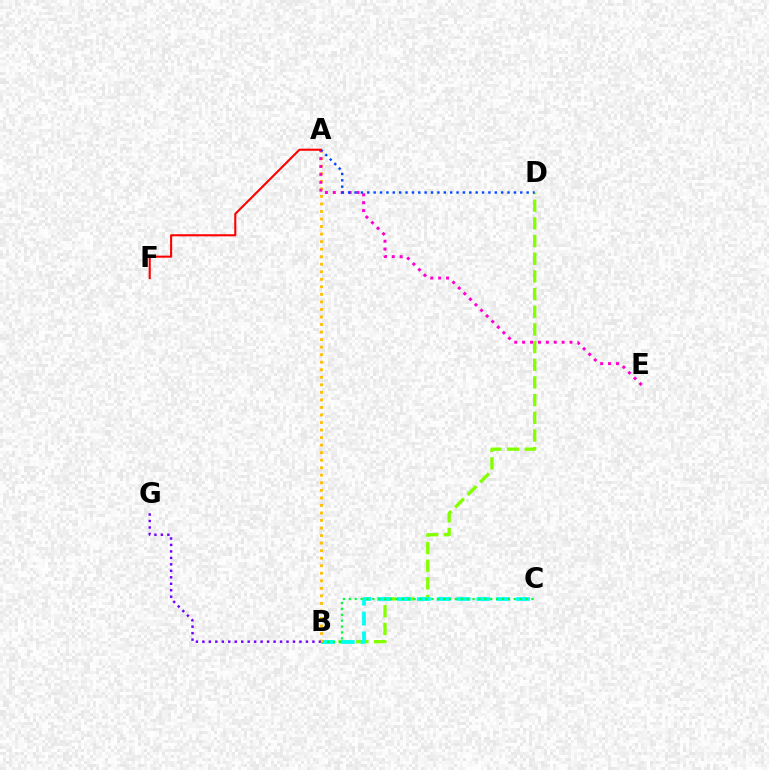{('B', 'D'): [{'color': '#84ff00', 'line_style': 'dashed', 'thickness': 2.4}], ('B', 'C'): [{'color': '#00fff6', 'line_style': 'dashed', 'thickness': 2.7}, {'color': '#00ff39', 'line_style': 'dotted', 'thickness': 1.6}], ('A', 'B'): [{'color': '#ffbd00', 'line_style': 'dotted', 'thickness': 2.05}], ('A', 'E'): [{'color': '#ff00cf', 'line_style': 'dotted', 'thickness': 2.15}], ('A', 'D'): [{'color': '#004bff', 'line_style': 'dotted', 'thickness': 1.73}], ('A', 'F'): [{'color': '#ff0000', 'line_style': 'solid', 'thickness': 1.5}], ('B', 'G'): [{'color': '#7200ff', 'line_style': 'dotted', 'thickness': 1.76}]}